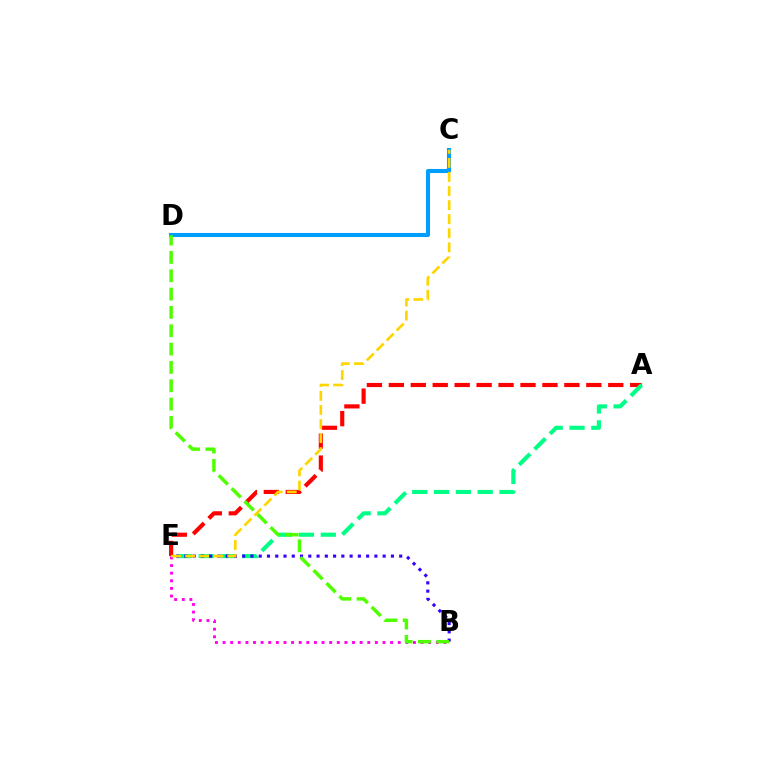{('A', 'E'): [{'color': '#ff0000', 'line_style': 'dashed', 'thickness': 2.98}, {'color': '#00ff86', 'line_style': 'dashed', 'thickness': 2.96}], ('B', 'E'): [{'color': '#ff00ed', 'line_style': 'dotted', 'thickness': 2.07}, {'color': '#3700ff', 'line_style': 'dotted', 'thickness': 2.25}], ('C', 'D'): [{'color': '#009eff', 'line_style': 'solid', 'thickness': 2.93}], ('C', 'E'): [{'color': '#ffd500', 'line_style': 'dashed', 'thickness': 1.91}], ('B', 'D'): [{'color': '#4fff00', 'line_style': 'dashed', 'thickness': 2.49}]}